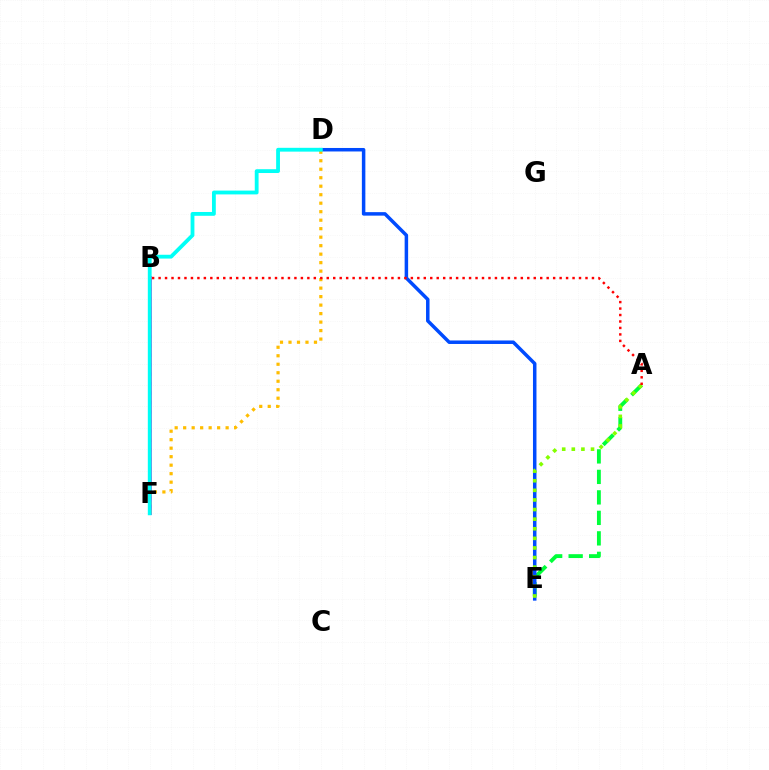{('A', 'E'): [{'color': '#00ff39', 'line_style': 'dashed', 'thickness': 2.78}, {'color': '#84ff00', 'line_style': 'dotted', 'thickness': 2.61}], ('B', 'F'): [{'color': '#7200ff', 'line_style': 'dotted', 'thickness': 2.57}, {'color': '#ff00cf', 'line_style': 'solid', 'thickness': 2.79}], ('D', 'E'): [{'color': '#004bff', 'line_style': 'solid', 'thickness': 2.52}], ('D', 'F'): [{'color': '#ffbd00', 'line_style': 'dotted', 'thickness': 2.31}, {'color': '#00fff6', 'line_style': 'solid', 'thickness': 2.74}], ('A', 'B'): [{'color': '#ff0000', 'line_style': 'dotted', 'thickness': 1.76}]}